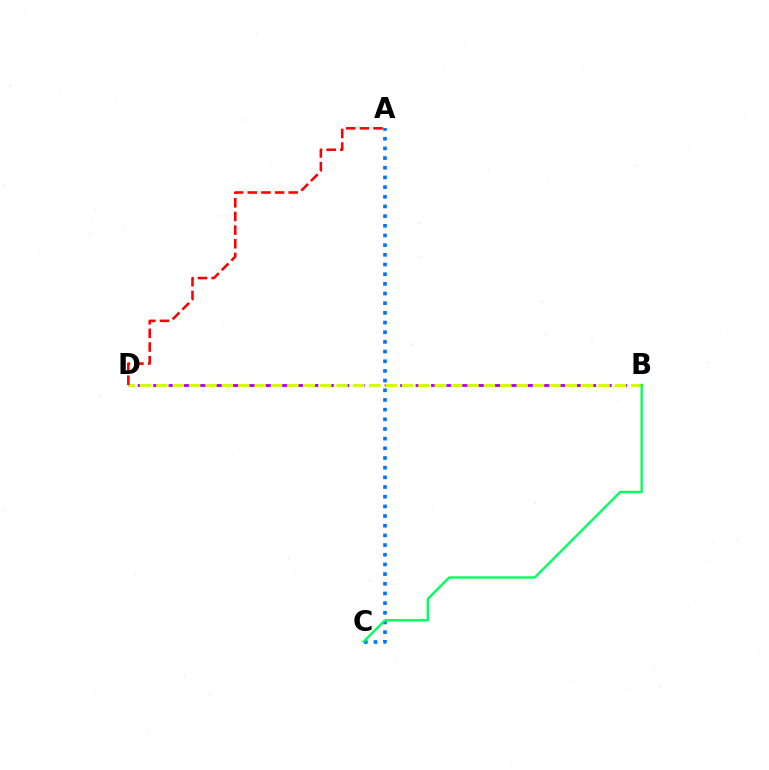{('B', 'D'): [{'color': '#b900ff', 'line_style': 'dashed', 'thickness': 2.1}, {'color': '#d1ff00', 'line_style': 'dashed', 'thickness': 2.22}], ('A', 'C'): [{'color': '#0074ff', 'line_style': 'dotted', 'thickness': 2.63}], ('A', 'D'): [{'color': '#ff0000', 'line_style': 'dashed', 'thickness': 1.85}], ('B', 'C'): [{'color': '#00ff5c', 'line_style': 'solid', 'thickness': 1.7}]}